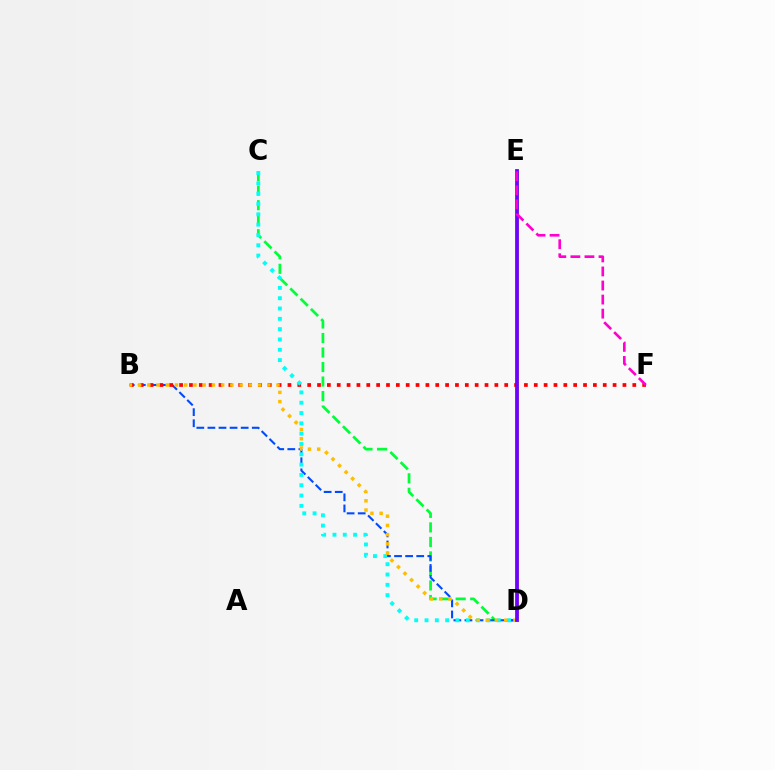{('C', 'D'): [{'color': '#00ff39', 'line_style': 'dashed', 'thickness': 1.97}, {'color': '#00fff6', 'line_style': 'dotted', 'thickness': 2.8}], ('B', 'D'): [{'color': '#004bff', 'line_style': 'dashed', 'thickness': 1.51}, {'color': '#ffbd00', 'line_style': 'dotted', 'thickness': 2.51}], ('B', 'F'): [{'color': '#ff0000', 'line_style': 'dotted', 'thickness': 2.68}], ('D', 'E'): [{'color': '#84ff00', 'line_style': 'solid', 'thickness': 1.92}, {'color': '#7200ff', 'line_style': 'solid', 'thickness': 2.72}], ('E', 'F'): [{'color': '#ff00cf', 'line_style': 'dashed', 'thickness': 1.91}]}